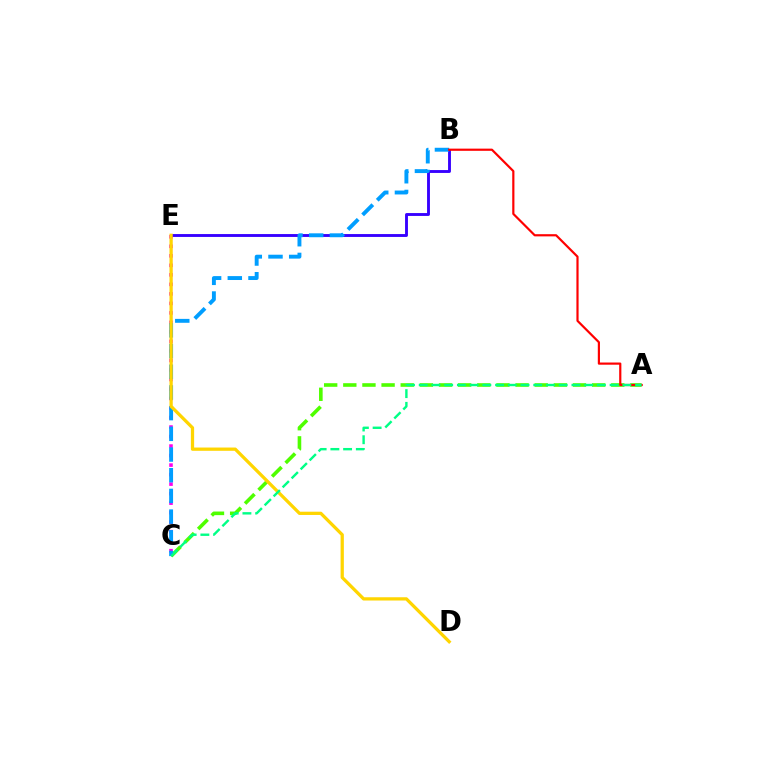{('C', 'E'): [{'color': '#ff00ed', 'line_style': 'dotted', 'thickness': 2.58}], ('A', 'C'): [{'color': '#4fff00', 'line_style': 'dashed', 'thickness': 2.6}, {'color': '#00ff86', 'line_style': 'dashed', 'thickness': 1.73}], ('B', 'E'): [{'color': '#3700ff', 'line_style': 'solid', 'thickness': 2.07}], ('B', 'C'): [{'color': '#009eff', 'line_style': 'dashed', 'thickness': 2.81}], ('D', 'E'): [{'color': '#ffd500', 'line_style': 'solid', 'thickness': 2.35}], ('A', 'B'): [{'color': '#ff0000', 'line_style': 'solid', 'thickness': 1.57}]}